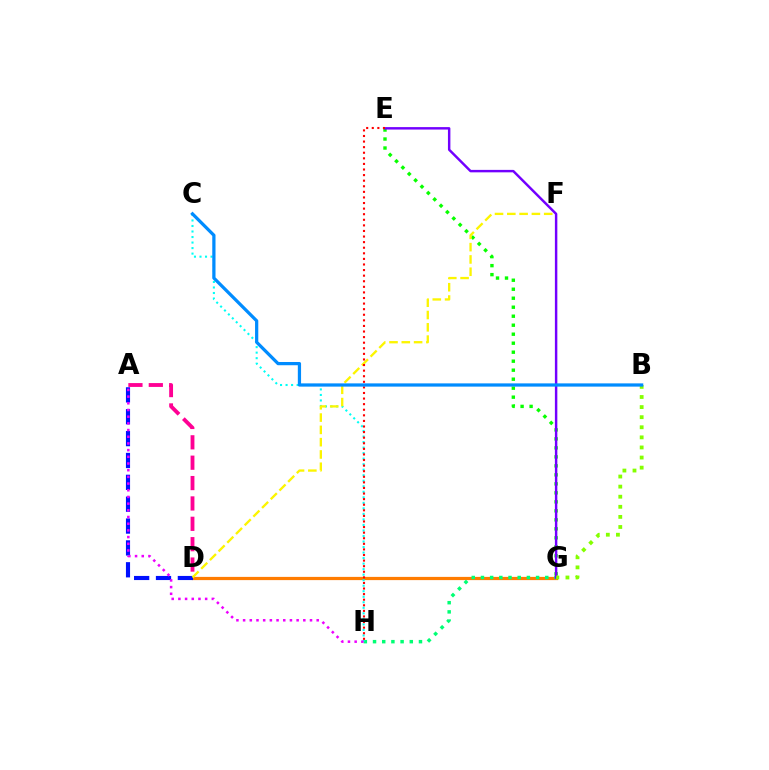{('D', 'G'): [{'color': '#ff7c00', 'line_style': 'solid', 'thickness': 2.32}], ('A', 'D'): [{'color': '#0010ff', 'line_style': 'dashed', 'thickness': 2.97}, {'color': '#ff0094', 'line_style': 'dashed', 'thickness': 2.77}], ('G', 'H'): [{'color': '#00ff74', 'line_style': 'dotted', 'thickness': 2.5}], ('E', 'G'): [{'color': '#08ff00', 'line_style': 'dotted', 'thickness': 2.44}, {'color': '#7200ff', 'line_style': 'solid', 'thickness': 1.76}], ('C', 'H'): [{'color': '#00fff6', 'line_style': 'dotted', 'thickness': 1.5}], ('A', 'H'): [{'color': '#ee00ff', 'line_style': 'dotted', 'thickness': 1.82}], ('B', 'G'): [{'color': '#84ff00', 'line_style': 'dotted', 'thickness': 2.74}], ('D', 'F'): [{'color': '#fcf500', 'line_style': 'dashed', 'thickness': 1.67}], ('E', 'H'): [{'color': '#ff0000', 'line_style': 'dotted', 'thickness': 1.52}], ('B', 'C'): [{'color': '#008cff', 'line_style': 'solid', 'thickness': 2.33}]}